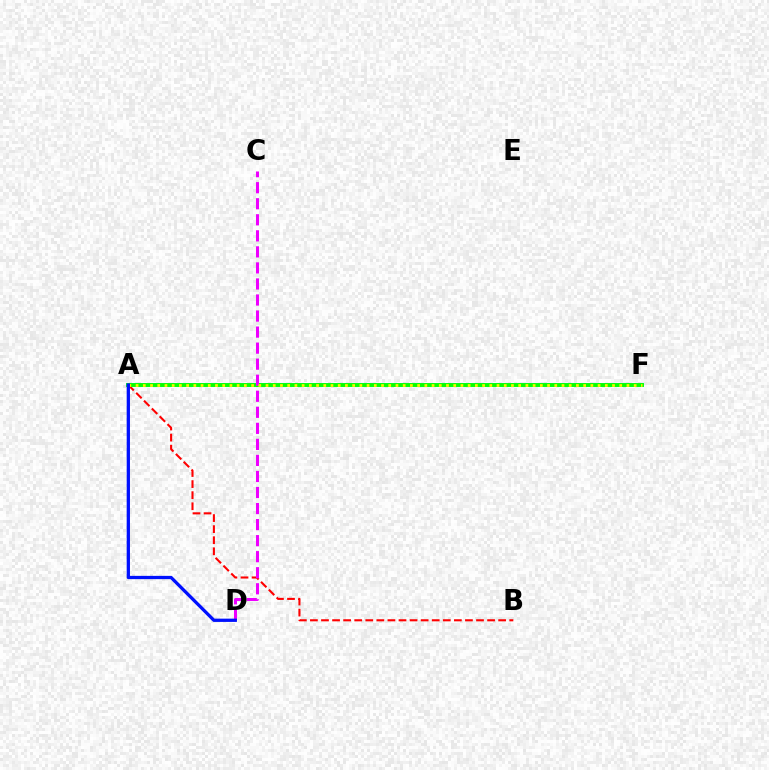{('A', 'F'): [{'color': '#00fff6', 'line_style': 'solid', 'thickness': 2.71}, {'color': '#08ff00', 'line_style': 'solid', 'thickness': 2.77}, {'color': '#fcf500', 'line_style': 'dotted', 'thickness': 1.96}], ('A', 'B'): [{'color': '#ff0000', 'line_style': 'dashed', 'thickness': 1.5}], ('C', 'D'): [{'color': '#ee00ff', 'line_style': 'dashed', 'thickness': 2.18}], ('A', 'D'): [{'color': '#0010ff', 'line_style': 'solid', 'thickness': 2.36}]}